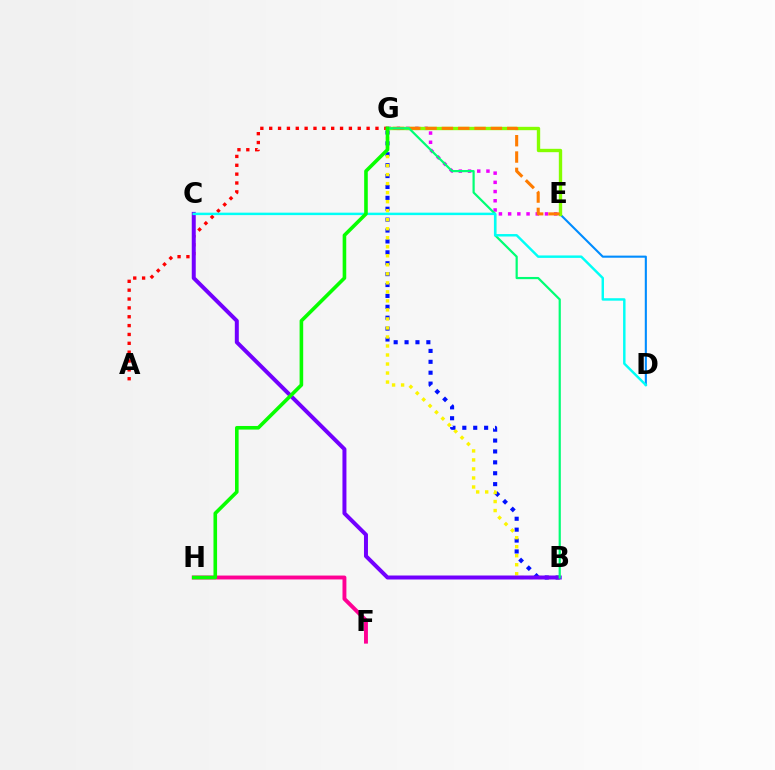{('A', 'G'): [{'color': '#ff0000', 'line_style': 'dotted', 'thickness': 2.41}], ('F', 'H'): [{'color': '#ff0094', 'line_style': 'solid', 'thickness': 2.81}], ('D', 'E'): [{'color': '#008cff', 'line_style': 'solid', 'thickness': 1.52}], ('B', 'G'): [{'color': '#0010ff', 'line_style': 'dotted', 'thickness': 2.96}, {'color': '#fcf500', 'line_style': 'dotted', 'thickness': 2.45}, {'color': '#00ff74', 'line_style': 'solid', 'thickness': 1.59}], ('E', 'G'): [{'color': '#ee00ff', 'line_style': 'dotted', 'thickness': 2.5}, {'color': '#84ff00', 'line_style': 'solid', 'thickness': 2.42}, {'color': '#ff7c00', 'line_style': 'dashed', 'thickness': 2.22}], ('B', 'C'): [{'color': '#7200ff', 'line_style': 'solid', 'thickness': 2.87}], ('C', 'D'): [{'color': '#00fff6', 'line_style': 'solid', 'thickness': 1.76}], ('G', 'H'): [{'color': '#08ff00', 'line_style': 'solid', 'thickness': 2.59}]}